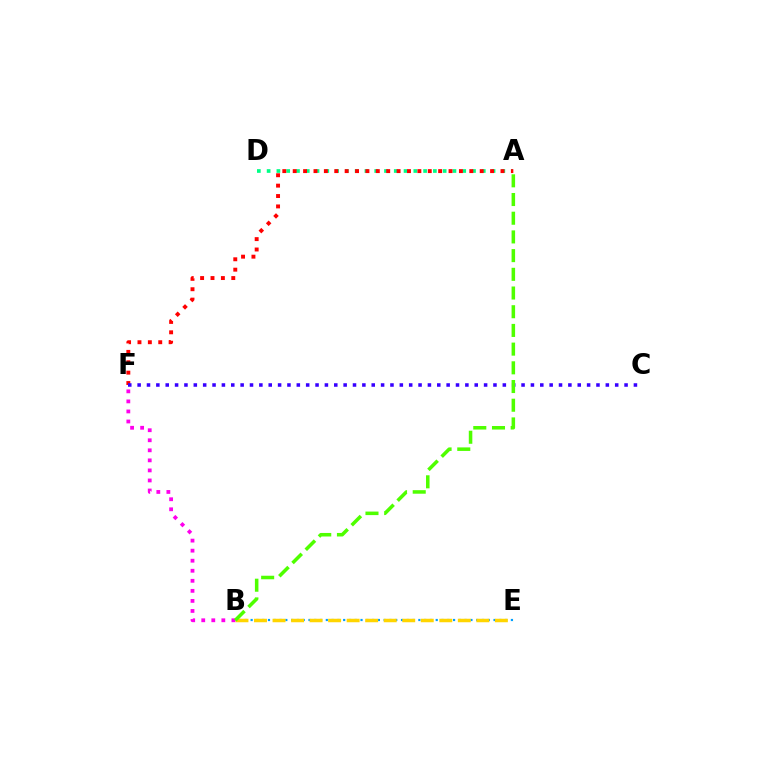{('B', 'E'): [{'color': '#009eff', 'line_style': 'dotted', 'thickness': 1.57}, {'color': '#ffd500', 'line_style': 'dashed', 'thickness': 2.52}], ('A', 'D'): [{'color': '#00ff86', 'line_style': 'dotted', 'thickness': 2.66}], ('B', 'F'): [{'color': '#ff00ed', 'line_style': 'dotted', 'thickness': 2.73}], ('A', 'F'): [{'color': '#ff0000', 'line_style': 'dotted', 'thickness': 2.82}], ('C', 'F'): [{'color': '#3700ff', 'line_style': 'dotted', 'thickness': 2.54}], ('A', 'B'): [{'color': '#4fff00', 'line_style': 'dashed', 'thickness': 2.54}]}